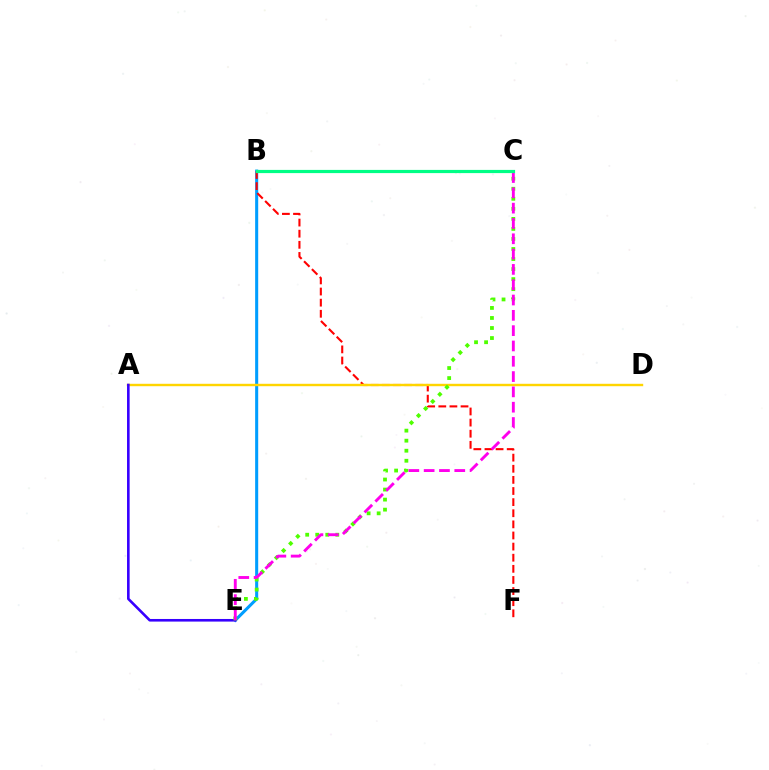{('B', 'E'): [{'color': '#009eff', 'line_style': 'solid', 'thickness': 2.2}], ('B', 'F'): [{'color': '#ff0000', 'line_style': 'dashed', 'thickness': 1.51}], ('A', 'D'): [{'color': '#ffd500', 'line_style': 'solid', 'thickness': 1.74}], ('A', 'E'): [{'color': '#3700ff', 'line_style': 'solid', 'thickness': 1.88}], ('C', 'E'): [{'color': '#4fff00', 'line_style': 'dotted', 'thickness': 2.73}, {'color': '#ff00ed', 'line_style': 'dashed', 'thickness': 2.08}], ('B', 'C'): [{'color': '#00ff86', 'line_style': 'solid', 'thickness': 2.3}]}